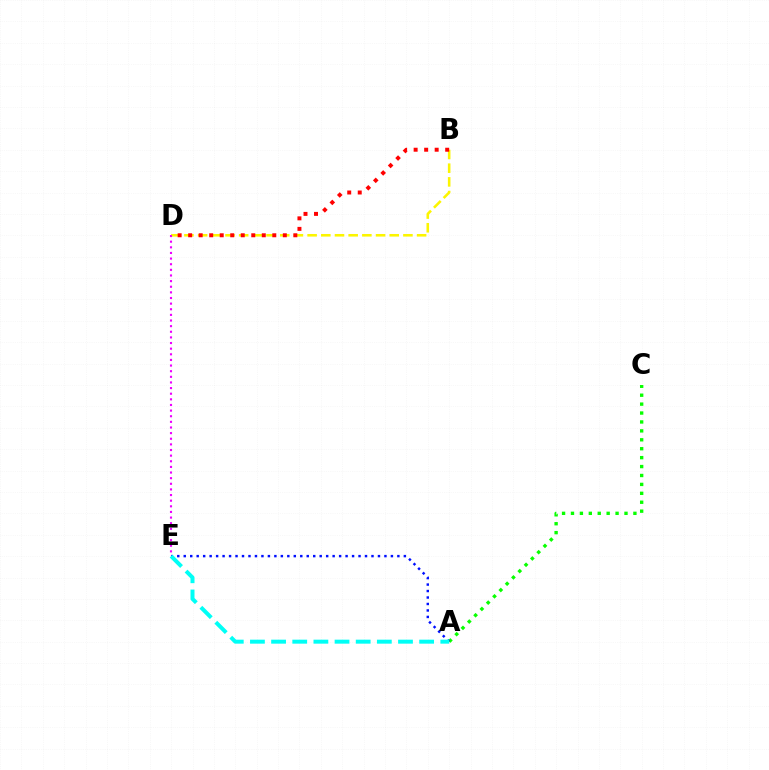{('A', 'C'): [{'color': '#08ff00', 'line_style': 'dotted', 'thickness': 2.42}], ('A', 'E'): [{'color': '#0010ff', 'line_style': 'dotted', 'thickness': 1.76}, {'color': '#00fff6', 'line_style': 'dashed', 'thickness': 2.87}], ('B', 'D'): [{'color': '#fcf500', 'line_style': 'dashed', 'thickness': 1.86}, {'color': '#ff0000', 'line_style': 'dotted', 'thickness': 2.86}], ('D', 'E'): [{'color': '#ee00ff', 'line_style': 'dotted', 'thickness': 1.53}]}